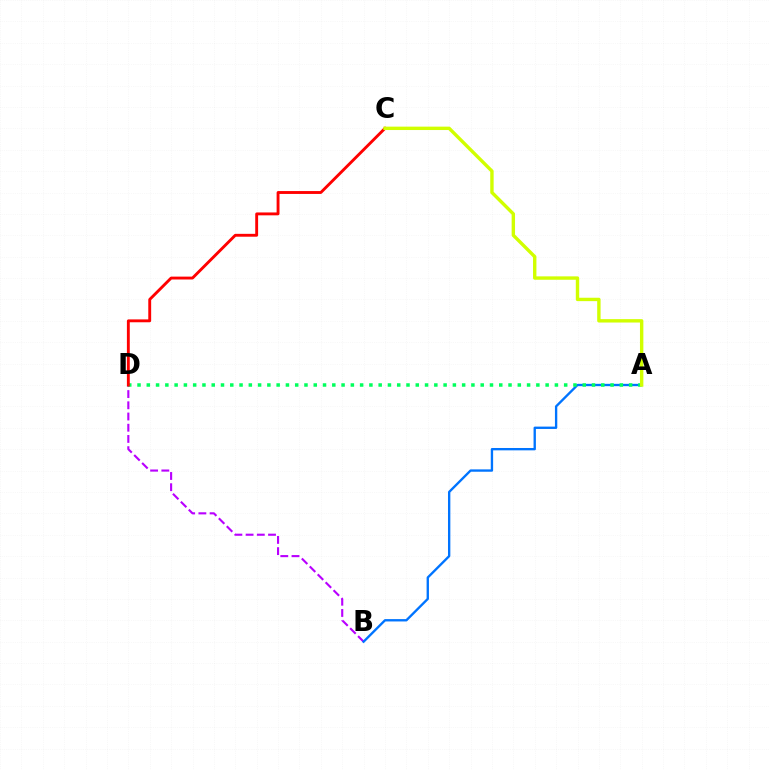{('B', 'D'): [{'color': '#b900ff', 'line_style': 'dashed', 'thickness': 1.52}], ('A', 'B'): [{'color': '#0074ff', 'line_style': 'solid', 'thickness': 1.69}], ('A', 'D'): [{'color': '#00ff5c', 'line_style': 'dotted', 'thickness': 2.52}], ('C', 'D'): [{'color': '#ff0000', 'line_style': 'solid', 'thickness': 2.07}], ('A', 'C'): [{'color': '#d1ff00', 'line_style': 'solid', 'thickness': 2.44}]}